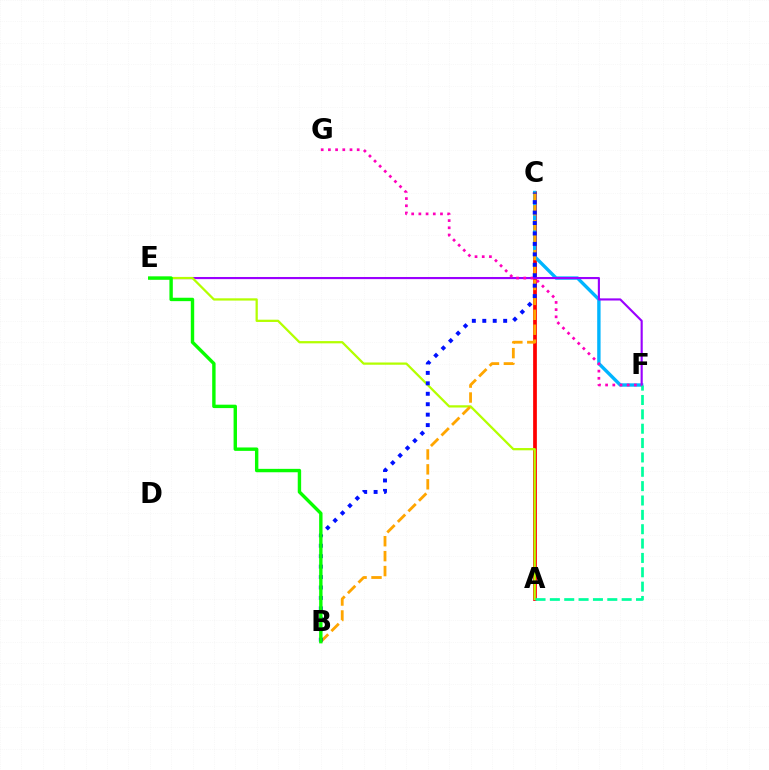{('A', 'C'): [{'color': '#ff0000', 'line_style': 'solid', 'thickness': 2.68}], ('C', 'F'): [{'color': '#00b5ff', 'line_style': 'solid', 'thickness': 2.43}], ('E', 'F'): [{'color': '#9b00ff', 'line_style': 'solid', 'thickness': 1.54}], ('A', 'E'): [{'color': '#b3ff00', 'line_style': 'solid', 'thickness': 1.63}], ('A', 'F'): [{'color': '#00ff9d', 'line_style': 'dashed', 'thickness': 1.95}], ('F', 'G'): [{'color': '#ff00bd', 'line_style': 'dotted', 'thickness': 1.96}], ('B', 'C'): [{'color': '#ffa500', 'line_style': 'dashed', 'thickness': 2.03}, {'color': '#0010ff', 'line_style': 'dotted', 'thickness': 2.84}], ('B', 'E'): [{'color': '#08ff00', 'line_style': 'solid', 'thickness': 2.45}]}